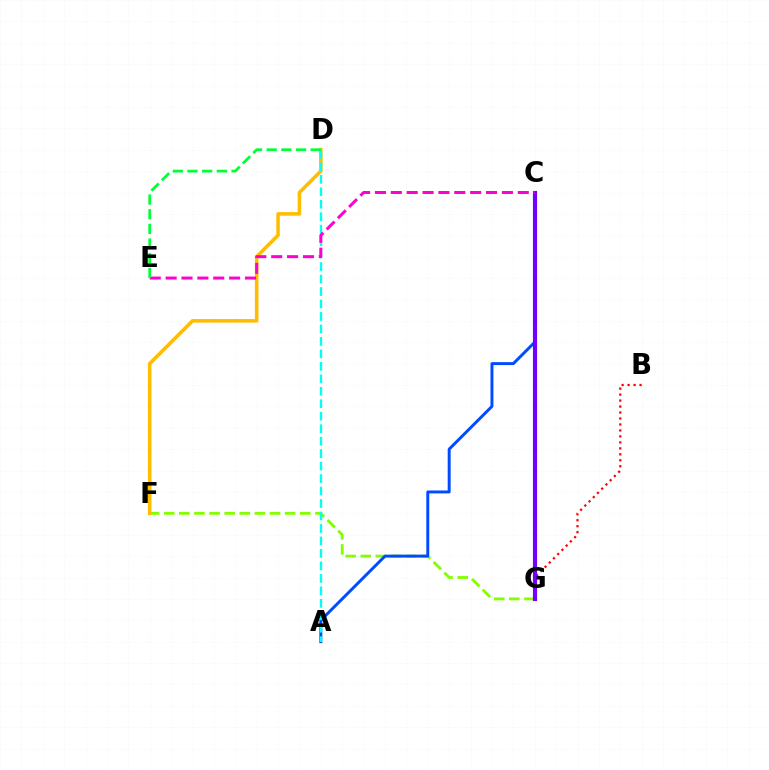{('F', 'G'): [{'color': '#84ff00', 'line_style': 'dashed', 'thickness': 2.05}], ('A', 'C'): [{'color': '#004bff', 'line_style': 'solid', 'thickness': 2.13}], ('B', 'G'): [{'color': '#ff0000', 'line_style': 'dotted', 'thickness': 1.62}], ('C', 'G'): [{'color': '#7200ff', 'line_style': 'solid', 'thickness': 2.98}], ('D', 'F'): [{'color': '#ffbd00', 'line_style': 'solid', 'thickness': 2.56}], ('A', 'D'): [{'color': '#00fff6', 'line_style': 'dashed', 'thickness': 1.69}], ('C', 'E'): [{'color': '#ff00cf', 'line_style': 'dashed', 'thickness': 2.16}], ('D', 'E'): [{'color': '#00ff39', 'line_style': 'dashed', 'thickness': 1.99}]}